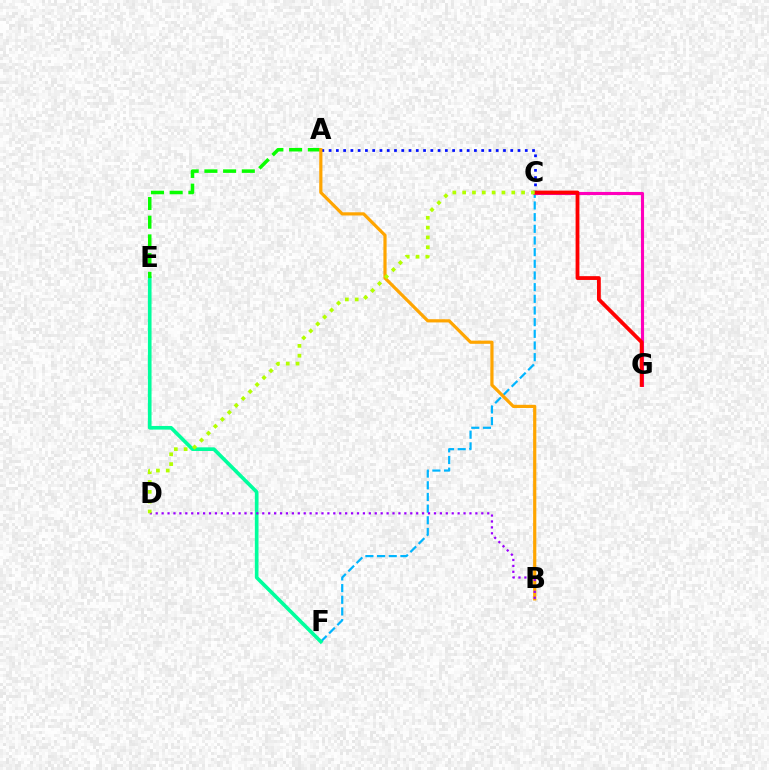{('C', 'F'): [{'color': '#00b5ff', 'line_style': 'dashed', 'thickness': 1.58}], ('C', 'G'): [{'color': '#ff00bd', 'line_style': 'solid', 'thickness': 2.24}, {'color': '#ff0000', 'line_style': 'solid', 'thickness': 2.74}], ('E', 'F'): [{'color': '#00ff9d', 'line_style': 'solid', 'thickness': 2.62}], ('A', 'C'): [{'color': '#0010ff', 'line_style': 'dotted', 'thickness': 1.97}], ('A', 'E'): [{'color': '#08ff00', 'line_style': 'dashed', 'thickness': 2.54}], ('A', 'B'): [{'color': '#ffa500', 'line_style': 'solid', 'thickness': 2.3}], ('B', 'D'): [{'color': '#9b00ff', 'line_style': 'dotted', 'thickness': 1.61}], ('C', 'D'): [{'color': '#b3ff00', 'line_style': 'dotted', 'thickness': 2.67}]}